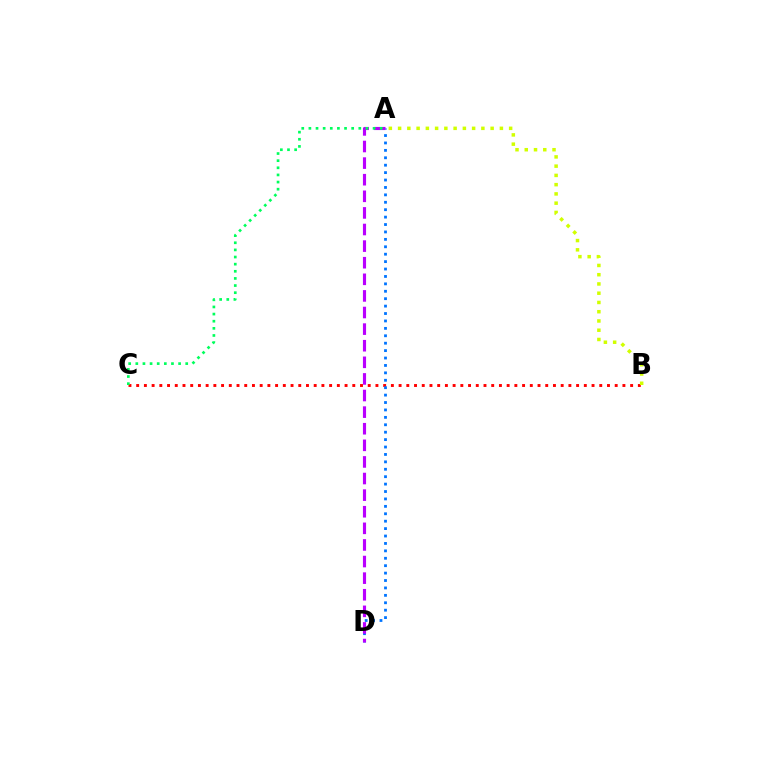{('B', 'C'): [{'color': '#ff0000', 'line_style': 'dotted', 'thickness': 2.1}], ('A', 'D'): [{'color': '#0074ff', 'line_style': 'dotted', 'thickness': 2.02}, {'color': '#b900ff', 'line_style': 'dashed', 'thickness': 2.26}], ('A', 'C'): [{'color': '#00ff5c', 'line_style': 'dotted', 'thickness': 1.94}], ('A', 'B'): [{'color': '#d1ff00', 'line_style': 'dotted', 'thickness': 2.51}]}